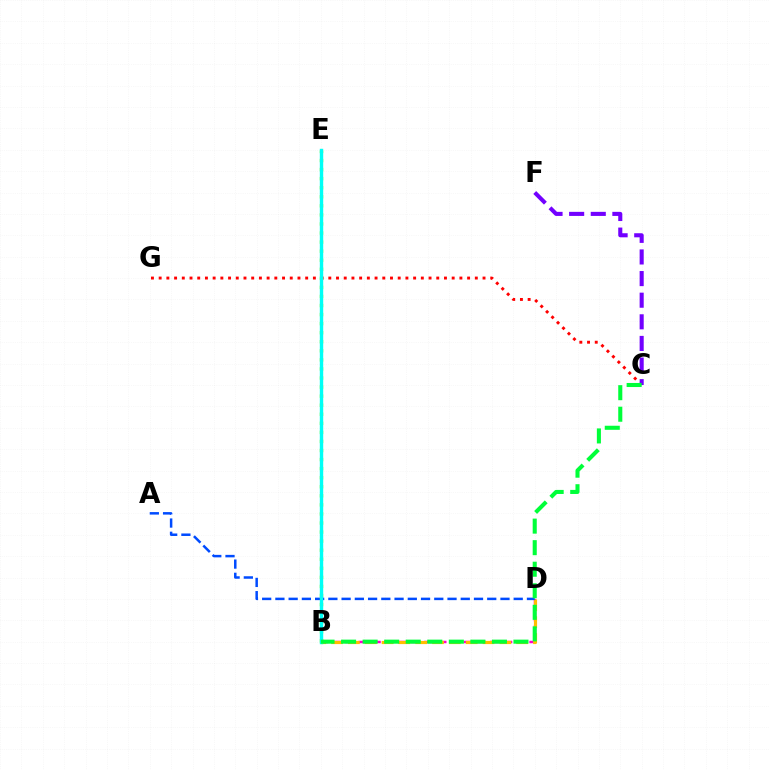{('B', 'D'): [{'color': '#ff00cf', 'line_style': 'dashed', 'thickness': 1.79}, {'color': '#ffbd00', 'line_style': 'dashed', 'thickness': 2.29}], ('B', 'E'): [{'color': '#84ff00', 'line_style': 'dotted', 'thickness': 2.46}, {'color': '#00fff6', 'line_style': 'solid', 'thickness': 2.45}], ('C', 'G'): [{'color': '#ff0000', 'line_style': 'dotted', 'thickness': 2.1}], ('A', 'D'): [{'color': '#004bff', 'line_style': 'dashed', 'thickness': 1.8}], ('C', 'F'): [{'color': '#7200ff', 'line_style': 'dashed', 'thickness': 2.94}], ('B', 'C'): [{'color': '#00ff39', 'line_style': 'dashed', 'thickness': 2.93}]}